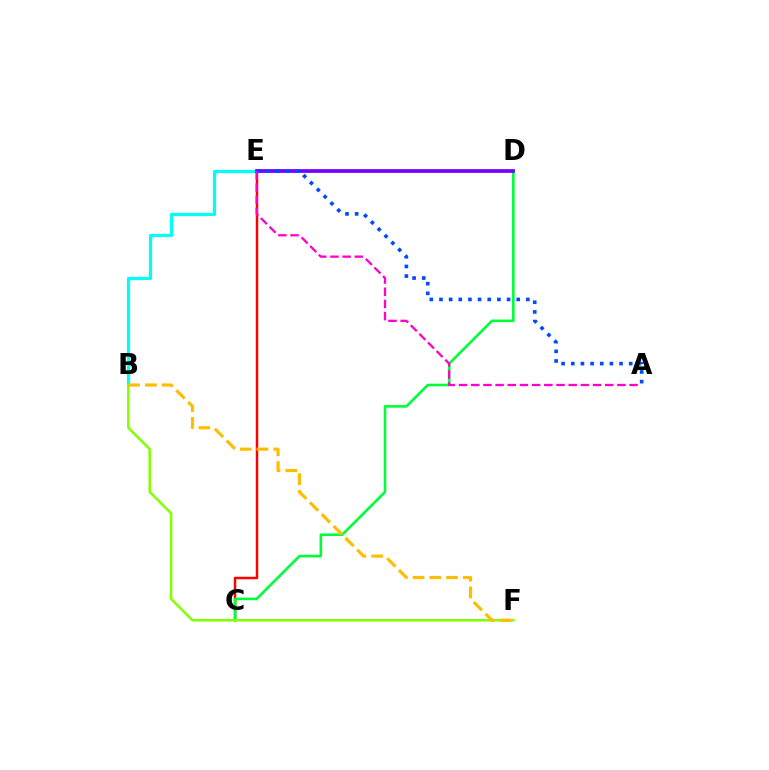{('B', 'E'): [{'color': '#00fff6', 'line_style': 'solid', 'thickness': 2.31}], ('C', 'E'): [{'color': '#ff0000', 'line_style': 'solid', 'thickness': 1.8}], ('C', 'D'): [{'color': '#00ff39', 'line_style': 'solid', 'thickness': 1.89}], ('B', 'F'): [{'color': '#84ff00', 'line_style': 'solid', 'thickness': 1.81}, {'color': '#ffbd00', 'line_style': 'dashed', 'thickness': 2.27}], ('D', 'E'): [{'color': '#7200ff', 'line_style': 'solid', 'thickness': 2.68}], ('A', 'E'): [{'color': '#004bff', 'line_style': 'dotted', 'thickness': 2.62}, {'color': '#ff00cf', 'line_style': 'dashed', 'thickness': 1.66}]}